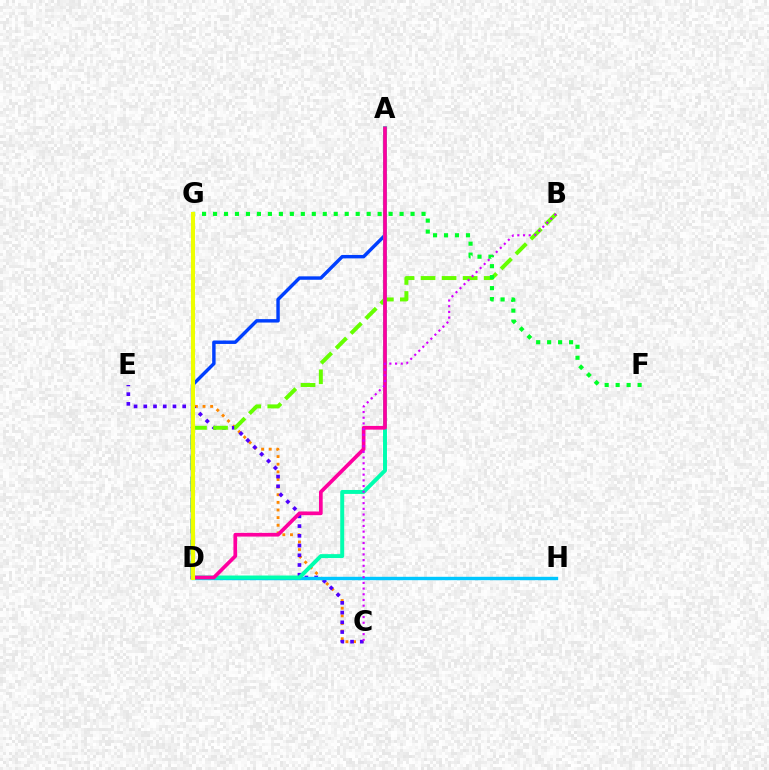{('C', 'G'): [{'color': '#ff8800', 'line_style': 'dotted', 'thickness': 2.07}], ('C', 'E'): [{'color': '#4f00ff', 'line_style': 'dotted', 'thickness': 2.64}], ('D', 'H'): [{'color': '#00c7ff', 'line_style': 'solid', 'thickness': 2.44}], ('B', 'D'): [{'color': '#66ff00', 'line_style': 'dashed', 'thickness': 2.86}], ('A', 'D'): [{'color': '#003fff', 'line_style': 'solid', 'thickness': 2.47}, {'color': '#00ffaf', 'line_style': 'solid', 'thickness': 2.84}, {'color': '#ff00a0', 'line_style': 'solid', 'thickness': 2.66}], ('B', 'C'): [{'color': '#d600ff', 'line_style': 'dotted', 'thickness': 1.55}], ('D', 'G'): [{'color': '#ff0000', 'line_style': 'dashed', 'thickness': 2.73}, {'color': '#eeff00', 'line_style': 'solid', 'thickness': 2.94}], ('F', 'G'): [{'color': '#00ff27', 'line_style': 'dotted', 'thickness': 2.98}]}